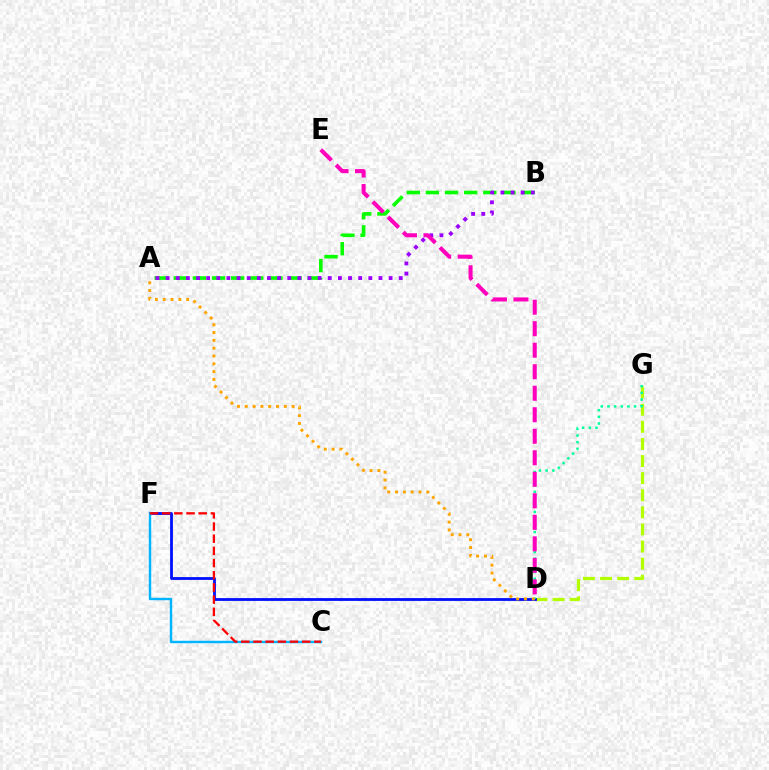{('A', 'B'): [{'color': '#08ff00', 'line_style': 'dashed', 'thickness': 2.6}, {'color': '#9b00ff', 'line_style': 'dotted', 'thickness': 2.75}], ('D', 'G'): [{'color': '#b3ff00', 'line_style': 'dashed', 'thickness': 2.32}, {'color': '#00ff9d', 'line_style': 'dotted', 'thickness': 1.81}], ('D', 'F'): [{'color': '#0010ff', 'line_style': 'solid', 'thickness': 2.02}], ('C', 'F'): [{'color': '#00b5ff', 'line_style': 'solid', 'thickness': 1.75}, {'color': '#ff0000', 'line_style': 'dashed', 'thickness': 1.66}], ('A', 'D'): [{'color': '#ffa500', 'line_style': 'dotted', 'thickness': 2.12}], ('D', 'E'): [{'color': '#ff00bd', 'line_style': 'dashed', 'thickness': 2.92}]}